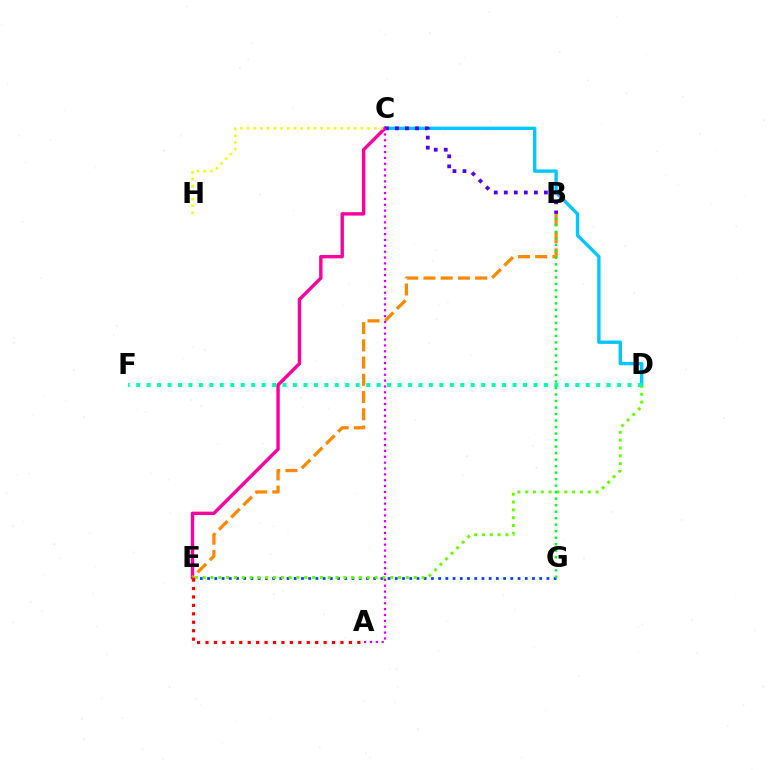{('E', 'G'): [{'color': '#003fff', 'line_style': 'dotted', 'thickness': 1.96}], ('C', 'D'): [{'color': '#00c7ff', 'line_style': 'solid', 'thickness': 2.42}], ('C', 'E'): [{'color': '#ff00a0', 'line_style': 'solid', 'thickness': 2.44}], ('D', 'E'): [{'color': '#66ff00', 'line_style': 'dotted', 'thickness': 2.12}], ('B', 'E'): [{'color': '#ff8800', 'line_style': 'dashed', 'thickness': 2.34}], ('C', 'H'): [{'color': '#eeff00', 'line_style': 'dotted', 'thickness': 1.82}], ('D', 'F'): [{'color': '#00ffaf', 'line_style': 'dotted', 'thickness': 2.84}], ('B', 'C'): [{'color': '#4f00ff', 'line_style': 'dotted', 'thickness': 2.73}], ('A', 'C'): [{'color': '#d600ff', 'line_style': 'dotted', 'thickness': 1.59}], ('A', 'E'): [{'color': '#ff0000', 'line_style': 'dotted', 'thickness': 2.29}], ('B', 'G'): [{'color': '#00ff27', 'line_style': 'dotted', 'thickness': 1.77}]}